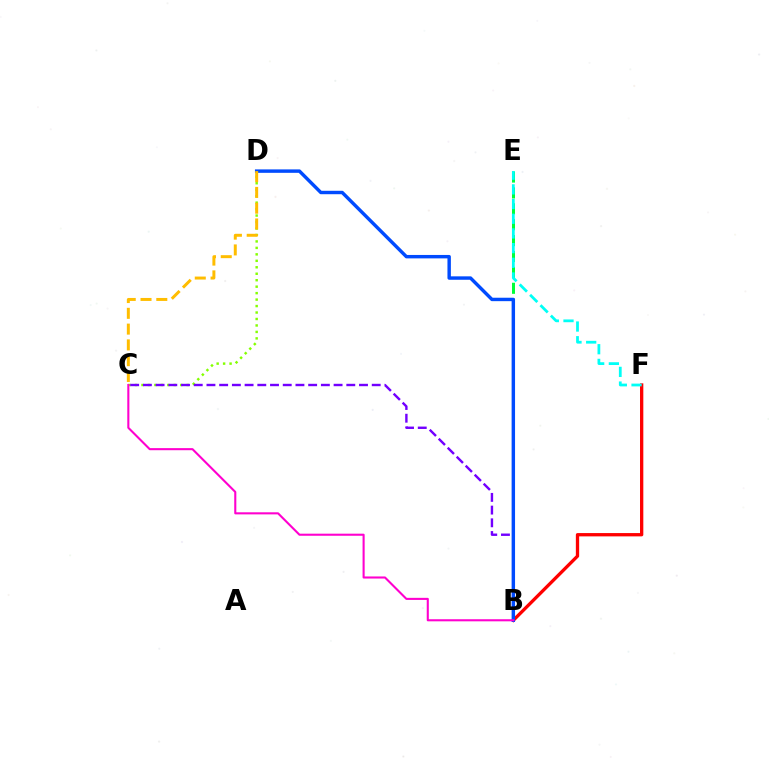{('C', 'D'): [{'color': '#84ff00', 'line_style': 'dotted', 'thickness': 1.76}, {'color': '#ffbd00', 'line_style': 'dashed', 'thickness': 2.14}], ('B', 'E'): [{'color': '#00ff39', 'line_style': 'dashed', 'thickness': 2.16}], ('B', 'C'): [{'color': '#7200ff', 'line_style': 'dashed', 'thickness': 1.73}, {'color': '#ff00cf', 'line_style': 'solid', 'thickness': 1.51}], ('B', 'F'): [{'color': '#ff0000', 'line_style': 'solid', 'thickness': 2.38}], ('B', 'D'): [{'color': '#004bff', 'line_style': 'solid', 'thickness': 2.47}], ('E', 'F'): [{'color': '#00fff6', 'line_style': 'dashed', 'thickness': 2.0}]}